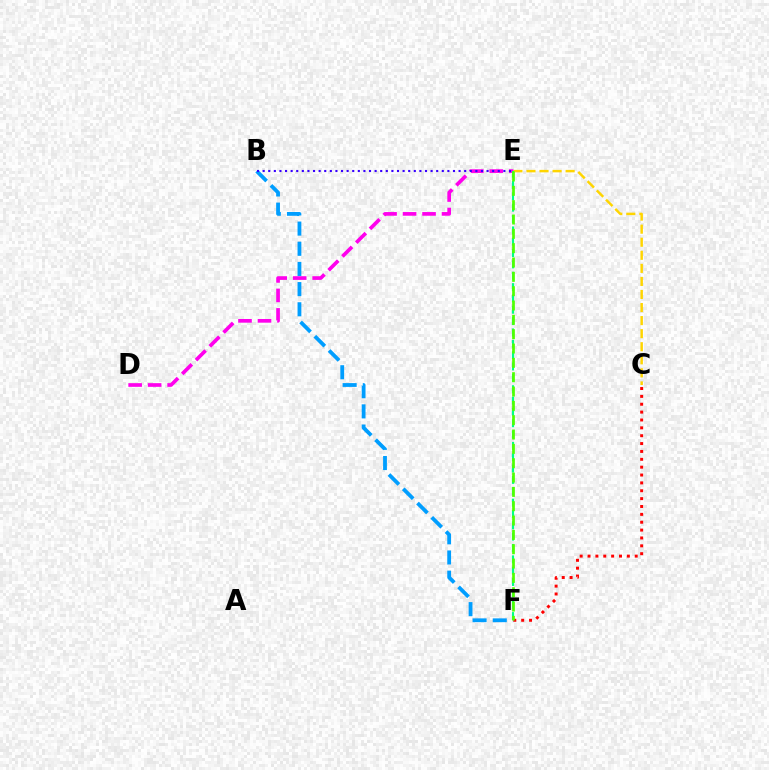{('B', 'F'): [{'color': '#009eff', 'line_style': 'dashed', 'thickness': 2.74}], ('C', 'E'): [{'color': '#ffd500', 'line_style': 'dashed', 'thickness': 1.77}], ('D', 'E'): [{'color': '#ff00ed', 'line_style': 'dashed', 'thickness': 2.65}], ('E', 'F'): [{'color': '#00ff86', 'line_style': 'dashed', 'thickness': 1.54}, {'color': '#4fff00', 'line_style': 'dashed', 'thickness': 1.95}], ('C', 'F'): [{'color': '#ff0000', 'line_style': 'dotted', 'thickness': 2.14}], ('B', 'E'): [{'color': '#3700ff', 'line_style': 'dotted', 'thickness': 1.52}]}